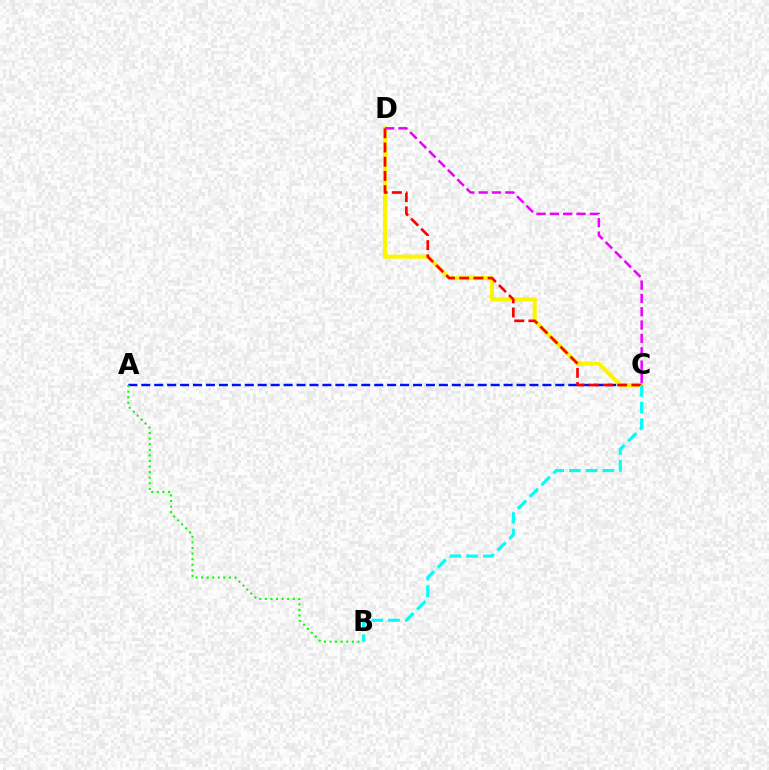{('A', 'C'): [{'color': '#0010ff', 'line_style': 'dashed', 'thickness': 1.76}], ('C', 'D'): [{'color': '#fcf500', 'line_style': 'solid', 'thickness': 2.94}, {'color': '#ff0000', 'line_style': 'dashed', 'thickness': 1.93}, {'color': '#ee00ff', 'line_style': 'dashed', 'thickness': 1.81}], ('A', 'B'): [{'color': '#08ff00', 'line_style': 'dotted', 'thickness': 1.52}], ('B', 'C'): [{'color': '#00fff6', 'line_style': 'dashed', 'thickness': 2.27}]}